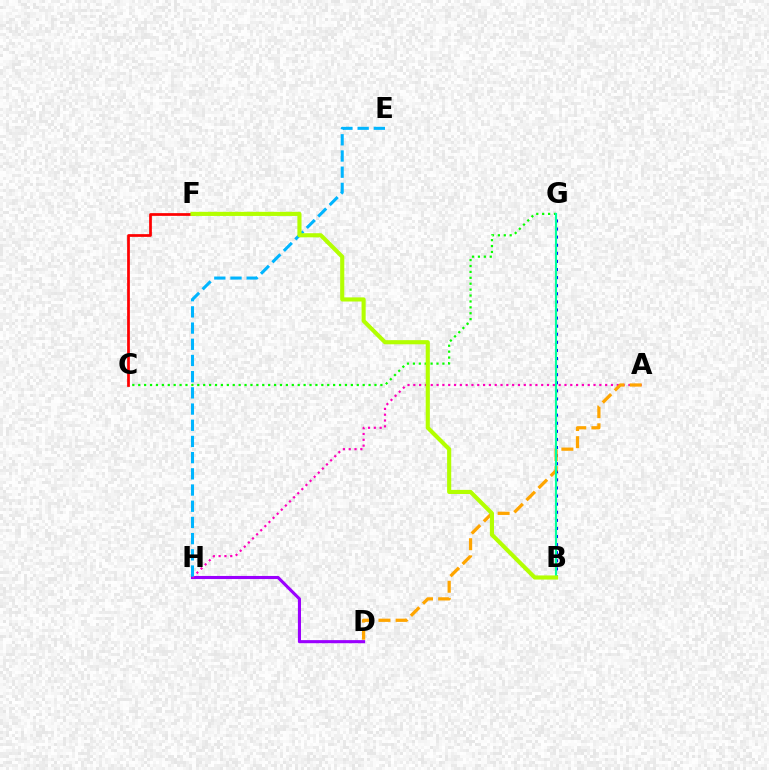{('C', 'G'): [{'color': '#08ff00', 'line_style': 'dotted', 'thickness': 1.6}], ('B', 'G'): [{'color': '#0010ff', 'line_style': 'dotted', 'thickness': 2.2}, {'color': '#00ff9d', 'line_style': 'solid', 'thickness': 1.54}], ('D', 'H'): [{'color': '#9b00ff', 'line_style': 'solid', 'thickness': 2.23}], ('A', 'H'): [{'color': '#ff00bd', 'line_style': 'dotted', 'thickness': 1.58}], ('C', 'F'): [{'color': '#ff0000', 'line_style': 'solid', 'thickness': 1.97}], ('A', 'D'): [{'color': '#ffa500', 'line_style': 'dashed', 'thickness': 2.33}], ('E', 'H'): [{'color': '#00b5ff', 'line_style': 'dashed', 'thickness': 2.2}], ('B', 'F'): [{'color': '#b3ff00', 'line_style': 'solid', 'thickness': 2.96}]}